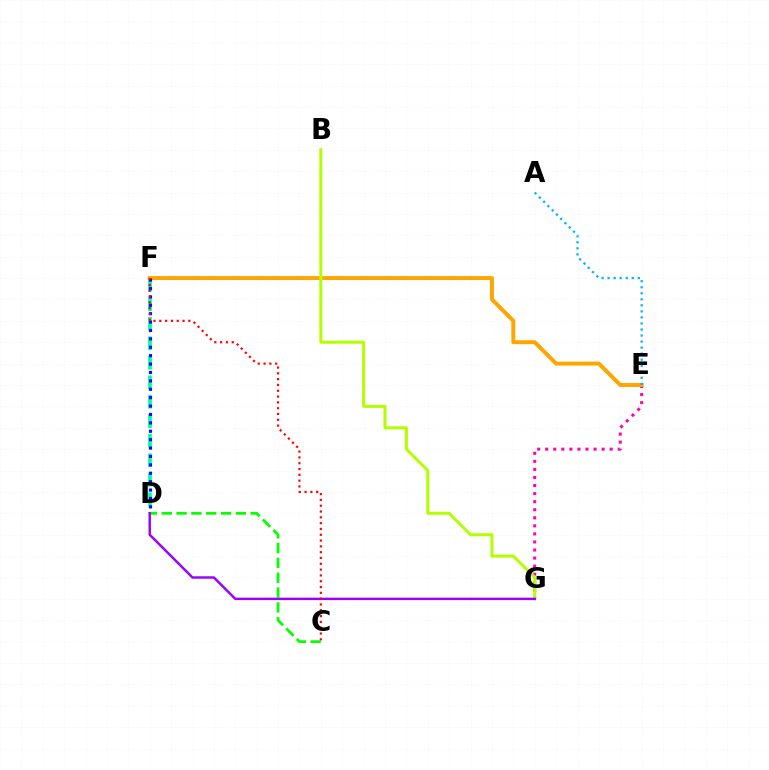{('E', 'G'): [{'color': '#ff00bd', 'line_style': 'dotted', 'thickness': 2.19}], ('D', 'F'): [{'color': '#00ff9d', 'line_style': 'dashed', 'thickness': 2.65}, {'color': '#0010ff', 'line_style': 'dotted', 'thickness': 2.28}], ('E', 'F'): [{'color': '#ffa500', 'line_style': 'solid', 'thickness': 2.86}], ('B', 'G'): [{'color': '#b3ff00', 'line_style': 'solid', 'thickness': 2.16}], ('A', 'E'): [{'color': '#00b5ff', 'line_style': 'dotted', 'thickness': 1.64}], ('C', 'D'): [{'color': '#08ff00', 'line_style': 'dashed', 'thickness': 2.02}], ('D', 'G'): [{'color': '#9b00ff', 'line_style': 'solid', 'thickness': 1.77}], ('C', 'F'): [{'color': '#ff0000', 'line_style': 'dotted', 'thickness': 1.58}]}